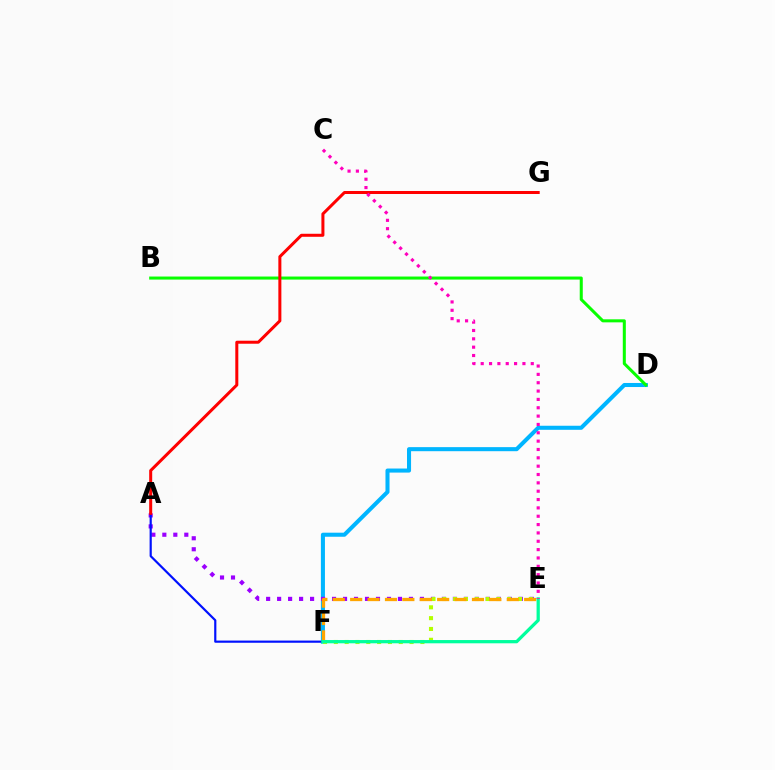{('D', 'F'): [{'color': '#00b5ff', 'line_style': 'solid', 'thickness': 2.92}], ('A', 'E'): [{'color': '#9b00ff', 'line_style': 'dotted', 'thickness': 2.98}], ('A', 'F'): [{'color': '#0010ff', 'line_style': 'solid', 'thickness': 1.57}], ('B', 'D'): [{'color': '#08ff00', 'line_style': 'solid', 'thickness': 2.19}], ('E', 'F'): [{'color': '#b3ff00', 'line_style': 'dotted', 'thickness': 2.94}, {'color': '#ffa500', 'line_style': 'dashed', 'thickness': 2.36}, {'color': '#00ff9d', 'line_style': 'solid', 'thickness': 2.34}], ('A', 'G'): [{'color': '#ff0000', 'line_style': 'solid', 'thickness': 2.17}], ('C', 'E'): [{'color': '#ff00bd', 'line_style': 'dotted', 'thickness': 2.27}]}